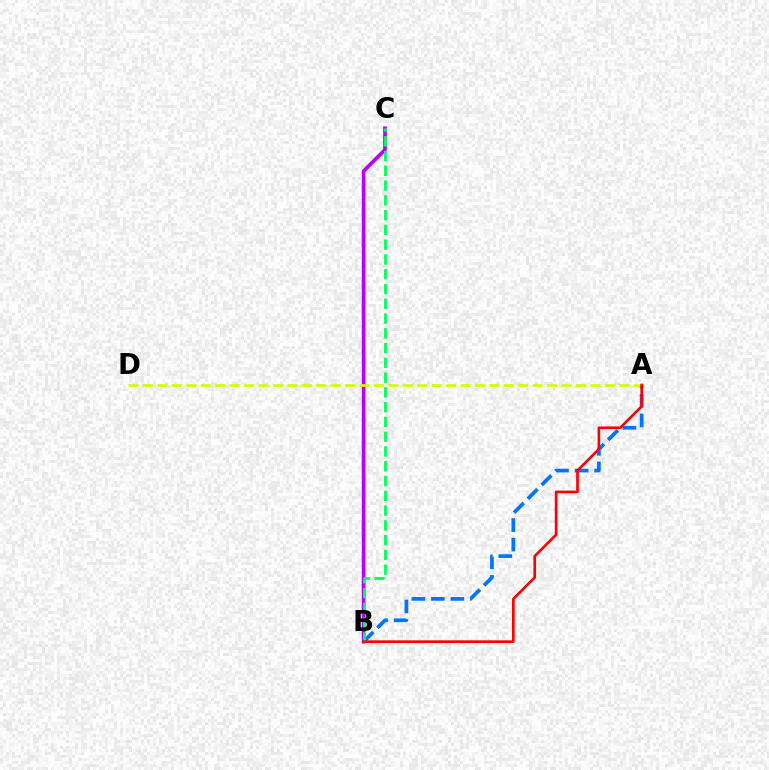{('B', 'C'): [{'color': '#b900ff', 'line_style': 'solid', 'thickness': 2.66}, {'color': '#00ff5c', 'line_style': 'dashed', 'thickness': 2.01}], ('A', 'B'): [{'color': '#0074ff', 'line_style': 'dashed', 'thickness': 2.65}, {'color': '#ff0000', 'line_style': 'solid', 'thickness': 1.92}], ('A', 'D'): [{'color': '#d1ff00', 'line_style': 'dashed', 'thickness': 1.96}]}